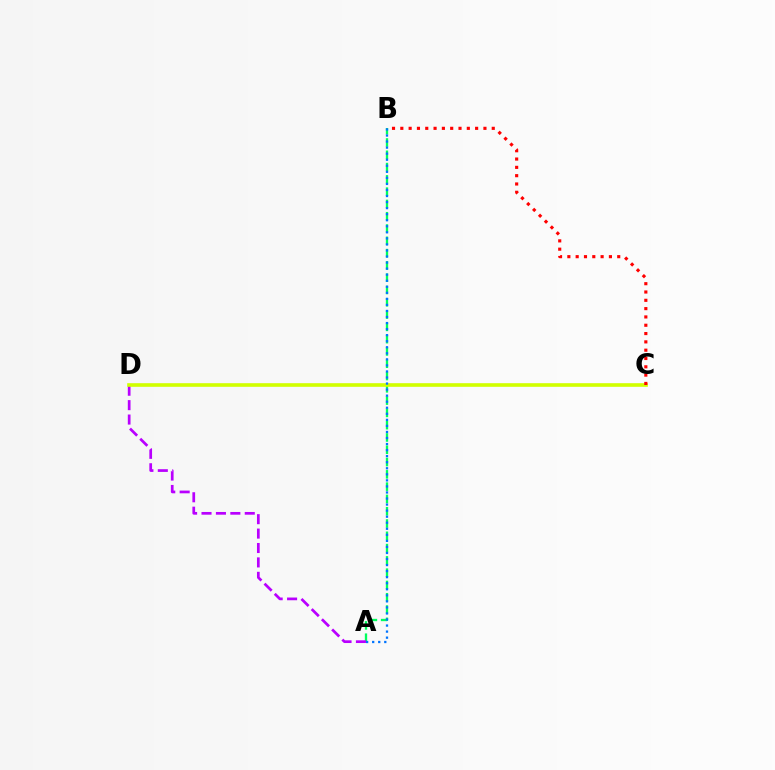{('A', 'B'): [{'color': '#00ff5c', 'line_style': 'dashed', 'thickness': 1.67}, {'color': '#0074ff', 'line_style': 'dotted', 'thickness': 1.64}], ('A', 'D'): [{'color': '#b900ff', 'line_style': 'dashed', 'thickness': 1.96}], ('C', 'D'): [{'color': '#d1ff00', 'line_style': 'solid', 'thickness': 2.61}], ('B', 'C'): [{'color': '#ff0000', 'line_style': 'dotted', 'thickness': 2.26}]}